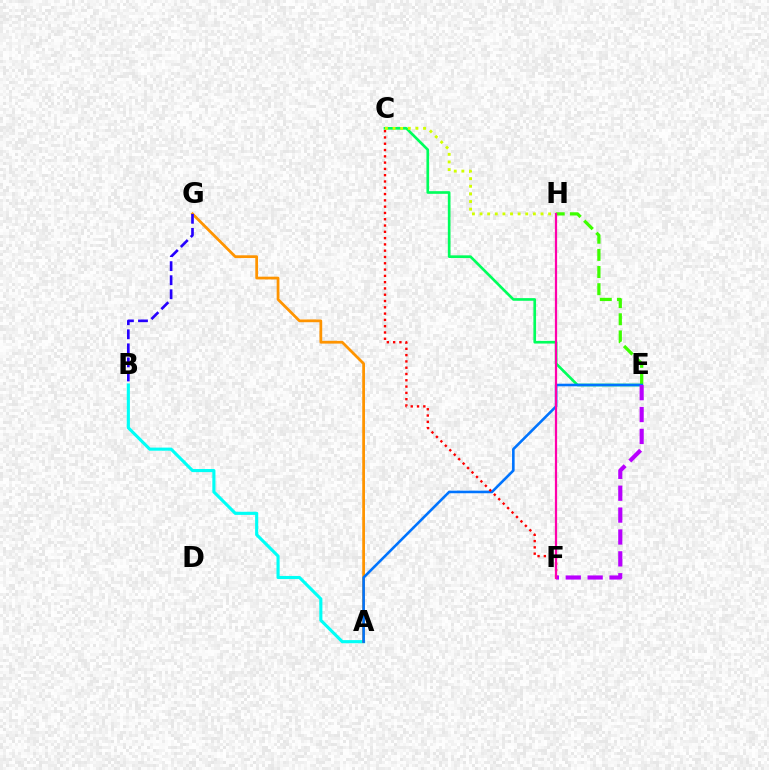{('C', 'E'): [{'color': '#00ff5c', 'line_style': 'solid', 'thickness': 1.91}], ('A', 'B'): [{'color': '#00fff6', 'line_style': 'solid', 'thickness': 2.24}], ('E', 'H'): [{'color': '#3dff00', 'line_style': 'dashed', 'thickness': 2.33}], ('A', 'G'): [{'color': '#ff9400', 'line_style': 'solid', 'thickness': 1.98}], ('C', 'H'): [{'color': '#d1ff00', 'line_style': 'dotted', 'thickness': 2.07}], ('B', 'G'): [{'color': '#2500ff', 'line_style': 'dashed', 'thickness': 1.91}], ('A', 'E'): [{'color': '#0074ff', 'line_style': 'solid', 'thickness': 1.87}], ('C', 'F'): [{'color': '#ff0000', 'line_style': 'dotted', 'thickness': 1.71}], ('E', 'F'): [{'color': '#b900ff', 'line_style': 'dashed', 'thickness': 2.97}], ('F', 'H'): [{'color': '#ff00ac', 'line_style': 'solid', 'thickness': 1.61}]}